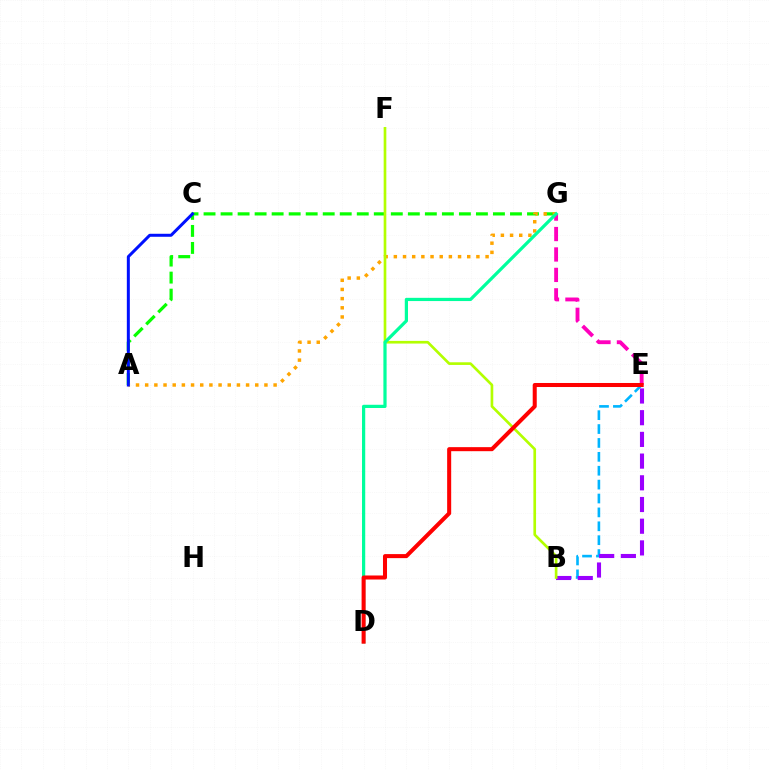{('B', 'E'): [{'color': '#00b5ff', 'line_style': 'dashed', 'thickness': 1.89}, {'color': '#9b00ff', 'line_style': 'dashed', 'thickness': 2.95}], ('E', 'G'): [{'color': '#ff00bd', 'line_style': 'dashed', 'thickness': 2.78}], ('A', 'G'): [{'color': '#08ff00', 'line_style': 'dashed', 'thickness': 2.31}, {'color': '#ffa500', 'line_style': 'dotted', 'thickness': 2.49}], ('A', 'C'): [{'color': '#0010ff', 'line_style': 'solid', 'thickness': 2.16}], ('B', 'F'): [{'color': '#b3ff00', 'line_style': 'solid', 'thickness': 1.92}], ('D', 'G'): [{'color': '#00ff9d', 'line_style': 'solid', 'thickness': 2.32}], ('D', 'E'): [{'color': '#ff0000', 'line_style': 'solid', 'thickness': 2.9}]}